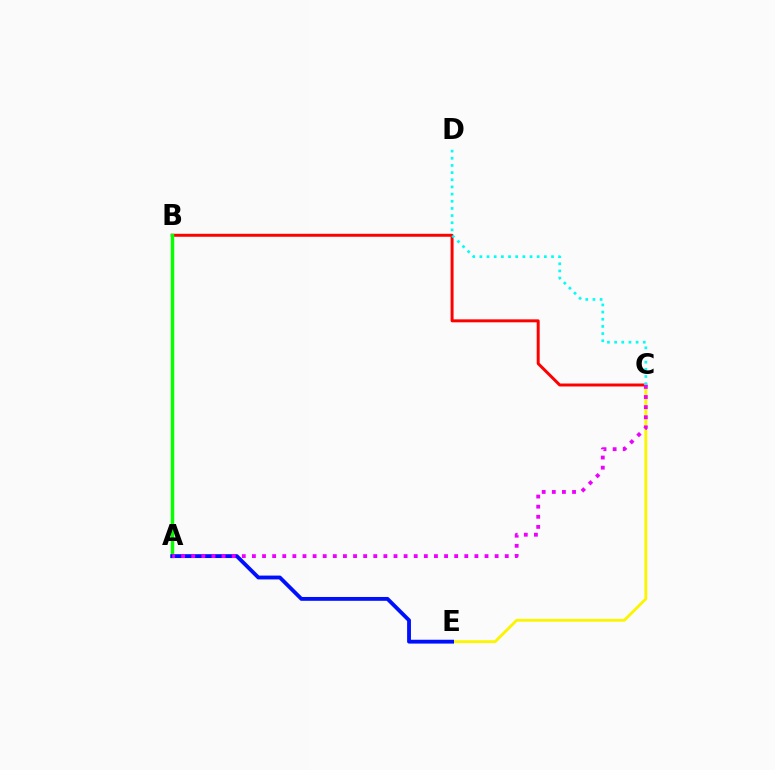{('B', 'C'): [{'color': '#ff0000', 'line_style': 'solid', 'thickness': 2.14}], ('A', 'B'): [{'color': '#08ff00', 'line_style': 'solid', 'thickness': 2.5}], ('C', 'E'): [{'color': '#fcf500', 'line_style': 'solid', 'thickness': 2.05}], ('A', 'E'): [{'color': '#0010ff', 'line_style': 'solid', 'thickness': 2.77}], ('C', 'D'): [{'color': '#00fff6', 'line_style': 'dotted', 'thickness': 1.95}], ('A', 'C'): [{'color': '#ee00ff', 'line_style': 'dotted', 'thickness': 2.75}]}